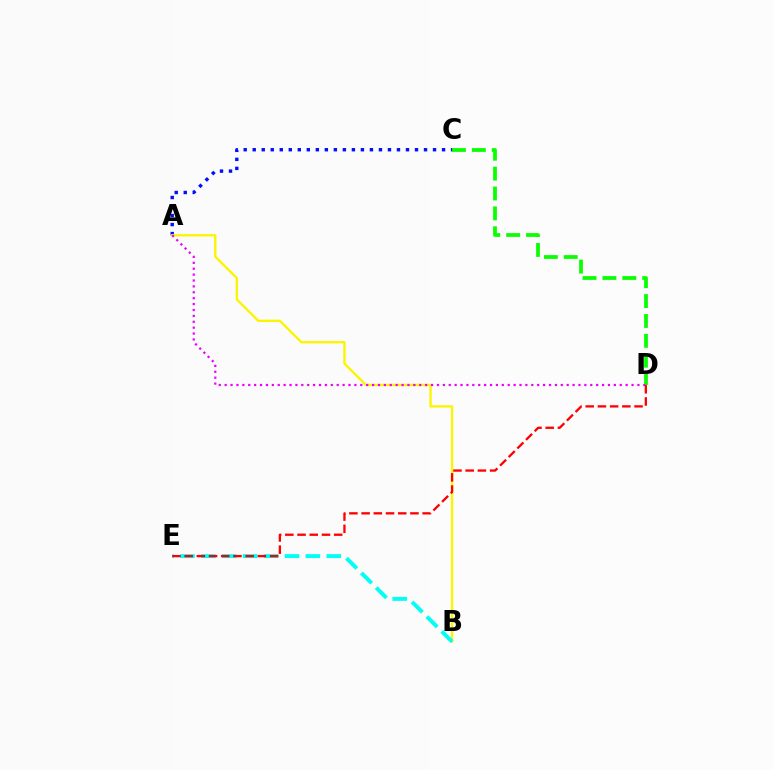{('C', 'D'): [{'color': '#08ff00', 'line_style': 'dashed', 'thickness': 2.7}], ('A', 'C'): [{'color': '#0010ff', 'line_style': 'dotted', 'thickness': 2.45}], ('A', 'B'): [{'color': '#fcf500', 'line_style': 'solid', 'thickness': 1.69}], ('A', 'D'): [{'color': '#ee00ff', 'line_style': 'dotted', 'thickness': 1.6}], ('B', 'E'): [{'color': '#00fff6', 'line_style': 'dashed', 'thickness': 2.84}], ('D', 'E'): [{'color': '#ff0000', 'line_style': 'dashed', 'thickness': 1.66}]}